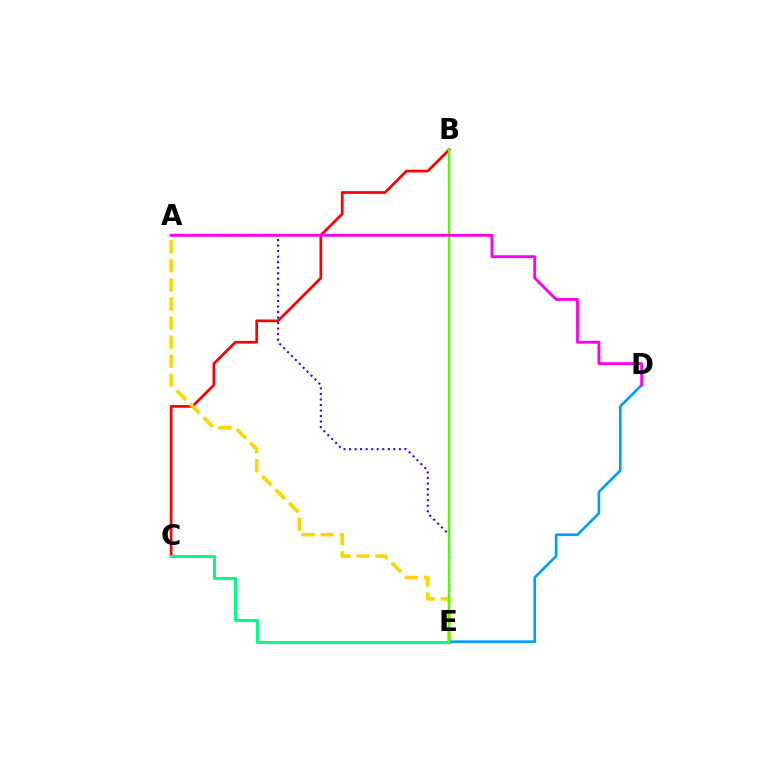{('B', 'C'): [{'color': '#ff0000', 'line_style': 'solid', 'thickness': 1.96}], ('A', 'E'): [{'color': '#3700ff', 'line_style': 'dotted', 'thickness': 1.5}, {'color': '#ffd500', 'line_style': 'dashed', 'thickness': 2.59}], ('C', 'E'): [{'color': '#00ff86', 'line_style': 'solid', 'thickness': 2.15}], ('D', 'E'): [{'color': '#009eff', 'line_style': 'solid', 'thickness': 1.91}], ('B', 'E'): [{'color': '#4fff00', 'line_style': 'solid', 'thickness': 1.78}], ('A', 'D'): [{'color': '#ff00ed', 'line_style': 'solid', 'thickness': 2.06}]}